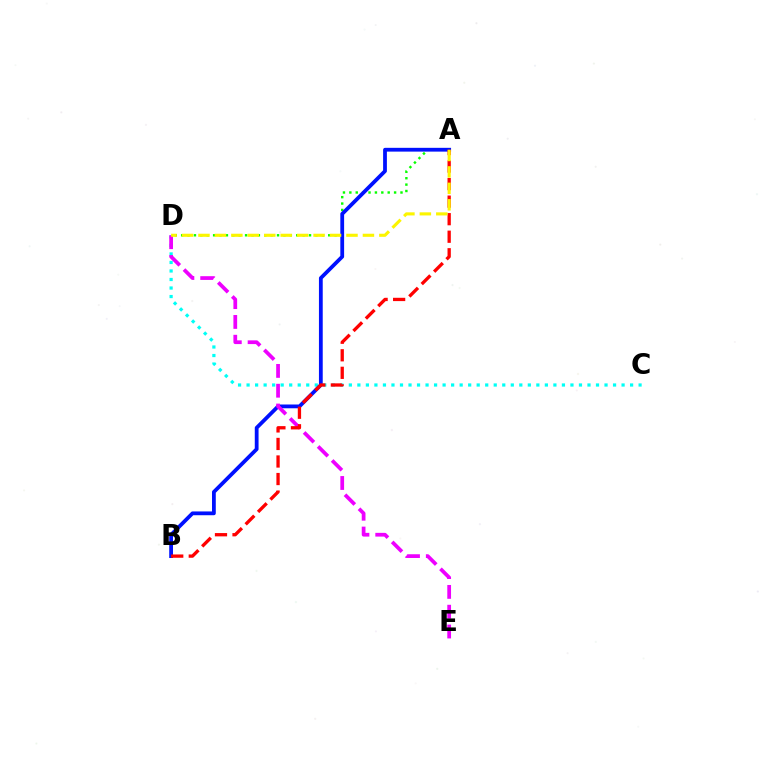{('C', 'D'): [{'color': '#00fff6', 'line_style': 'dotted', 'thickness': 2.32}], ('A', 'D'): [{'color': '#08ff00', 'line_style': 'dotted', 'thickness': 1.74}, {'color': '#fcf500', 'line_style': 'dashed', 'thickness': 2.23}], ('A', 'B'): [{'color': '#0010ff', 'line_style': 'solid', 'thickness': 2.72}, {'color': '#ff0000', 'line_style': 'dashed', 'thickness': 2.38}], ('D', 'E'): [{'color': '#ee00ff', 'line_style': 'dashed', 'thickness': 2.69}]}